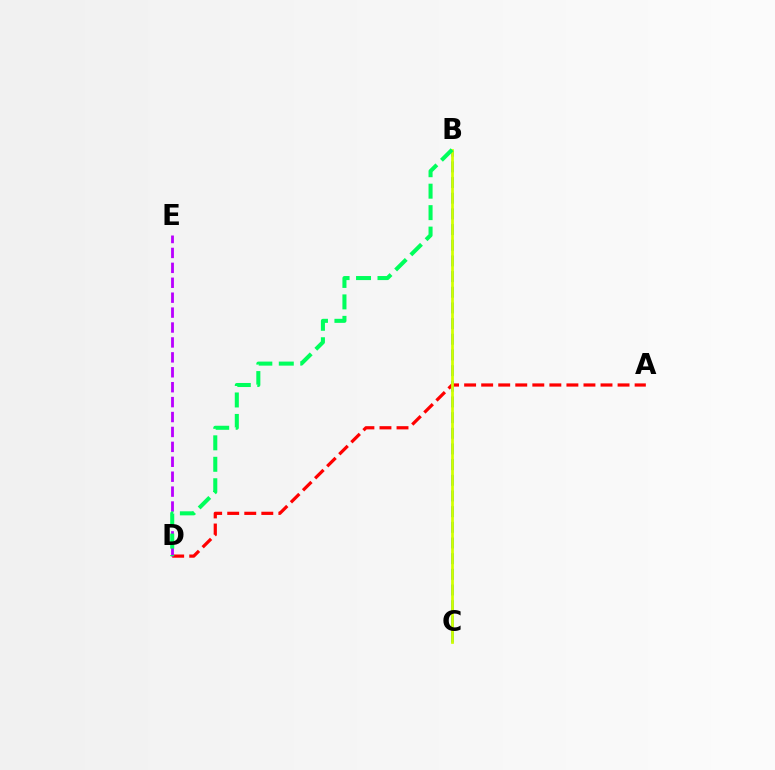{('B', 'C'): [{'color': '#0074ff', 'line_style': 'dashed', 'thickness': 2.13}, {'color': '#d1ff00', 'line_style': 'solid', 'thickness': 1.98}], ('A', 'D'): [{'color': '#ff0000', 'line_style': 'dashed', 'thickness': 2.32}], ('D', 'E'): [{'color': '#b900ff', 'line_style': 'dashed', 'thickness': 2.03}], ('B', 'D'): [{'color': '#00ff5c', 'line_style': 'dashed', 'thickness': 2.92}]}